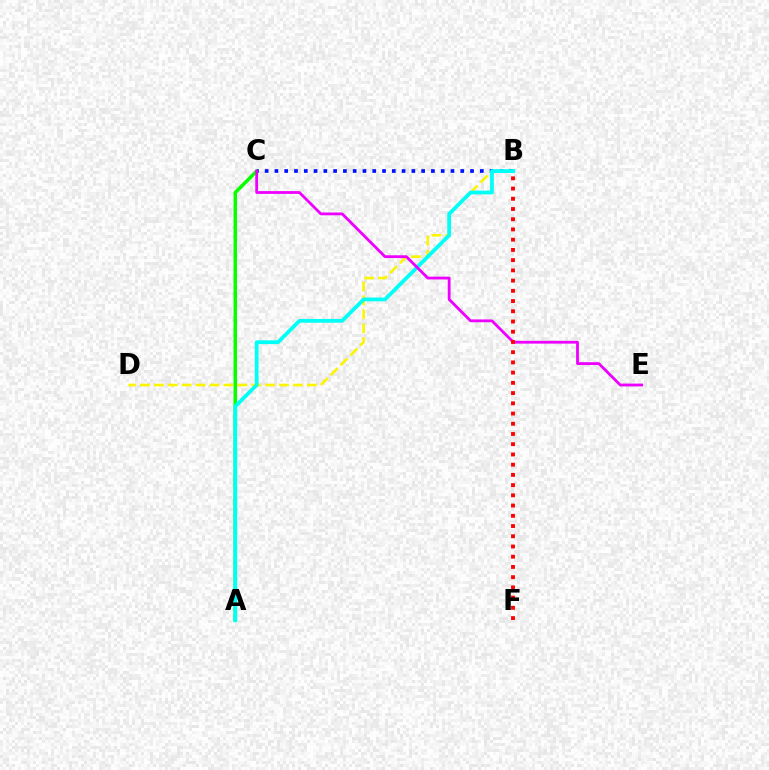{('A', 'C'): [{'color': '#08ff00', 'line_style': 'solid', 'thickness': 2.54}], ('B', 'D'): [{'color': '#fcf500', 'line_style': 'dashed', 'thickness': 1.89}], ('B', 'C'): [{'color': '#0010ff', 'line_style': 'dotted', 'thickness': 2.66}], ('A', 'B'): [{'color': '#00fff6', 'line_style': 'solid', 'thickness': 2.73}], ('C', 'E'): [{'color': '#ee00ff', 'line_style': 'solid', 'thickness': 2.02}], ('B', 'F'): [{'color': '#ff0000', 'line_style': 'dotted', 'thickness': 2.78}]}